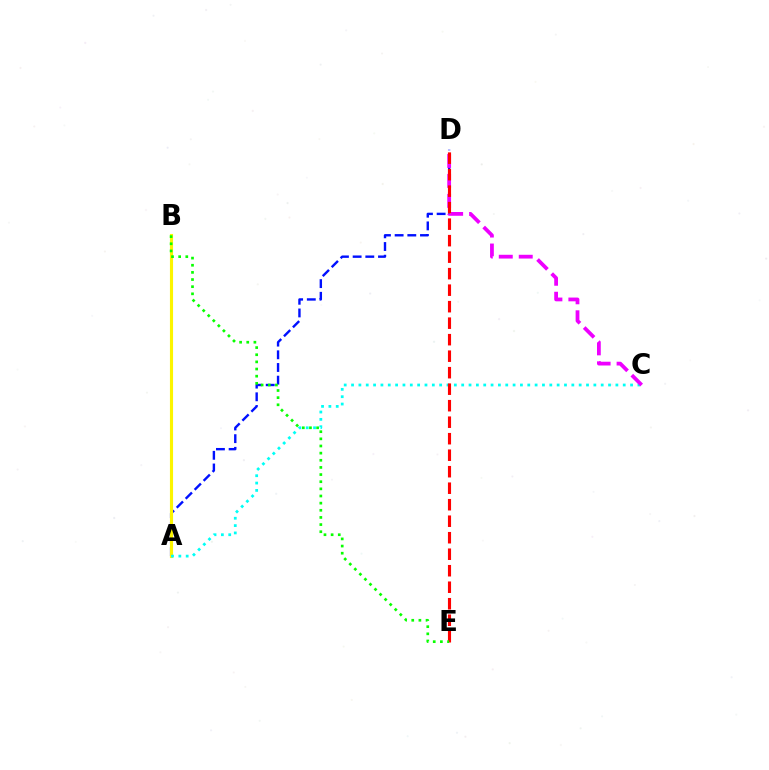{('A', 'D'): [{'color': '#0010ff', 'line_style': 'dashed', 'thickness': 1.72}], ('A', 'B'): [{'color': '#fcf500', 'line_style': 'solid', 'thickness': 2.24}], ('A', 'C'): [{'color': '#00fff6', 'line_style': 'dotted', 'thickness': 1.99}], ('C', 'D'): [{'color': '#ee00ff', 'line_style': 'dashed', 'thickness': 2.71}], ('D', 'E'): [{'color': '#ff0000', 'line_style': 'dashed', 'thickness': 2.24}], ('B', 'E'): [{'color': '#08ff00', 'line_style': 'dotted', 'thickness': 1.94}]}